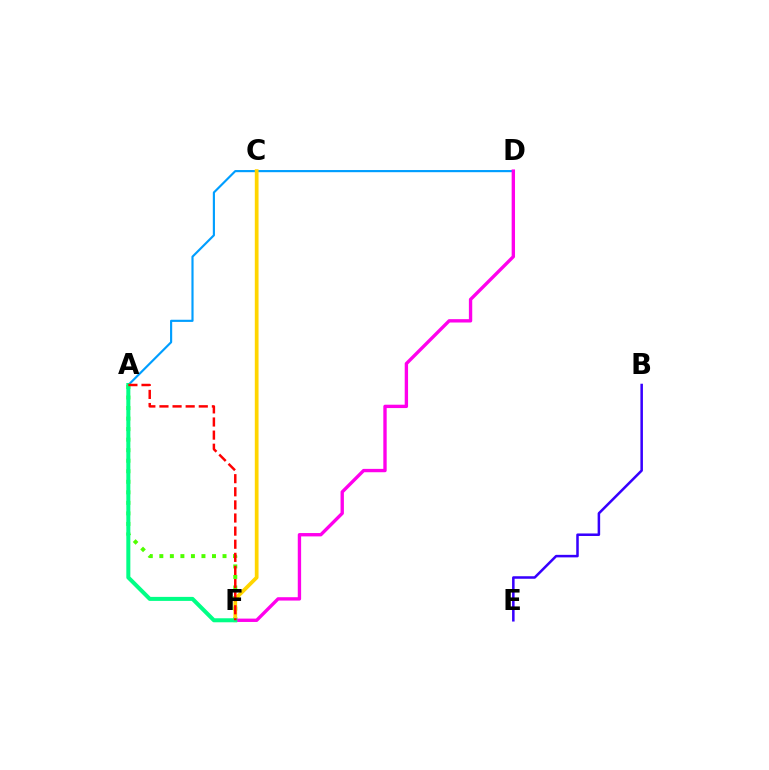{('A', 'F'): [{'color': '#4fff00', 'line_style': 'dotted', 'thickness': 2.86}, {'color': '#00ff86', 'line_style': 'solid', 'thickness': 2.89}, {'color': '#ff0000', 'line_style': 'dashed', 'thickness': 1.78}], ('A', 'D'): [{'color': '#009eff', 'line_style': 'solid', 'thickness': 1.55}], ('C', 'F'): [{'color': '#ffd500', 'line_style': 'solid', 'thickness': 2.69}], ('D', 'F'): [{'color': '#ff00ed', 'line_style': 'solid', 'thickness': 2.42}], ('B', 'E'): [{'color': '#3700ff', 'line_style': 'solid', 'thickness': 1.82}]}